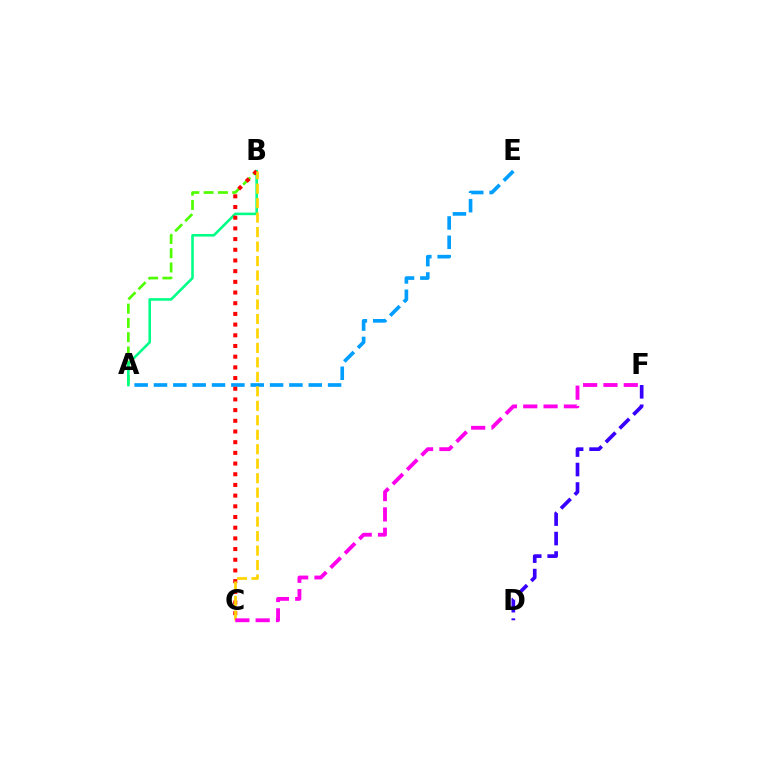{('A', 'E'): [{'color': '#009eff', 'line_style': 'dashed', 'thickness': 2.63}], ('A', 'B'): [{'color': '#4fff00', 'line_style': 'dashed', 'thickness': 1.94}, {'color': '#00ff86', 'line_style': 'solid', 'thickness': 1.86}], ('B', 'C'): [{'color': '#ff0000', 'line_style': 'dotted', 'thickness': 2.9}, {'color': '#ffd500', 'line_style': 'dashed', 'thickness': 1.97}], ('D', 'F'): [{'color': '#3700ff', 'line_style': 'dashed', 'thickness': 2.65}], ('C', 'F'): [{'color': '#ff00ed', 'line_style': 'dashed', 'thickness': 2.76}]}